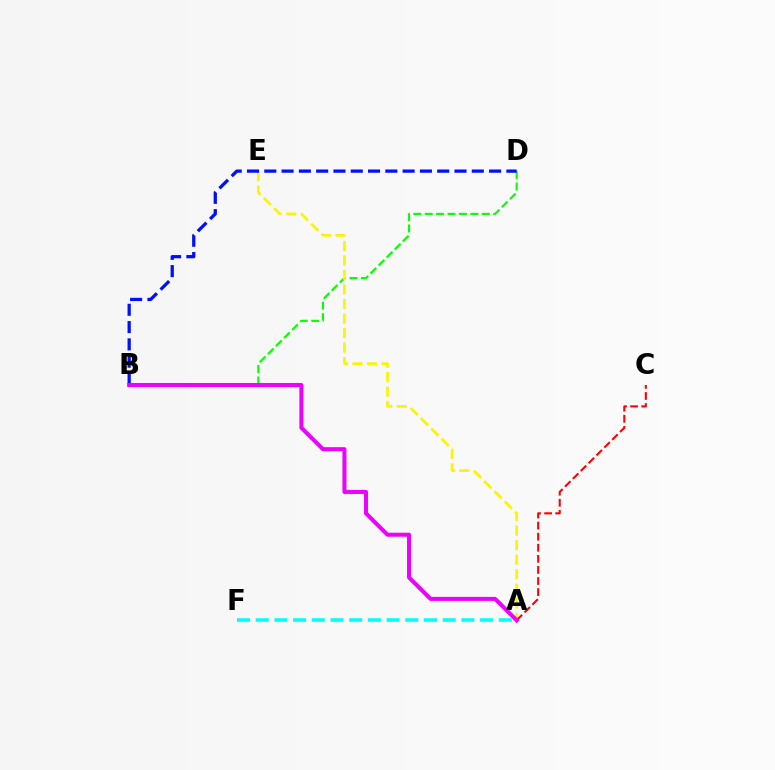{('B', 'D'): [{'color': '#08ff00', 'line_style': 'dashed', 'thickness': 1.55}, {'color': '#0010ff', 'line_style': 'dashed', 'thickness': 2.35}], ('A', 'F'): [{'color': '#00fff6', 'line_style': 'dashed', 'thickness': 2.54}], ('A', 'E'): [{'color': '#fcf500', 'line_style': 'dashed', 'thickness': 1.97}], ('A', 'C'): [{'color': '#ff0000', 'line_style': 'dashed', 'thickness': 1.51}], ('A', 'B'): [{'color': '#ee00ff', 'line_style': 'solid', 'thickness': 2.89}]}